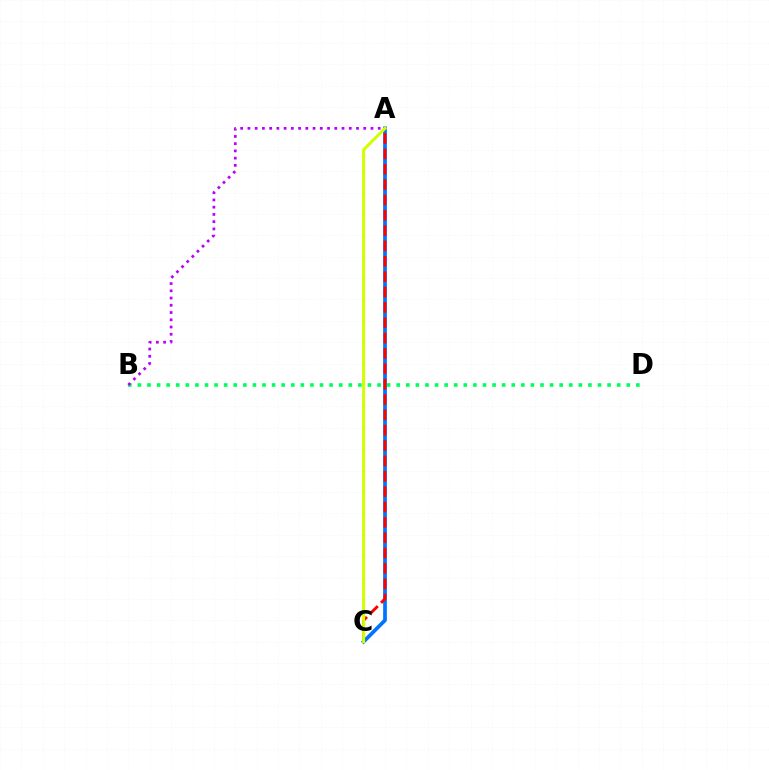{('A', 'C'): [{'color': '#0074ff', 'line_style': 'solid', 'thickness': 2.68}, {'color': '#ff0000', 'line_style': 'dashed', 'thickness': 2.09}, {'color': '#d1ff00', 'line_style': 'solid', 'thickness': 2.17}], ('B', 'D'): [{'color': '#00ff5c', 'line_style': 'dotted', 'thickness': 2.6}], ('A', 'B'): [{'color': '#b900ff', 'line_style': 'dotted', 'thickness': 1.97}]}